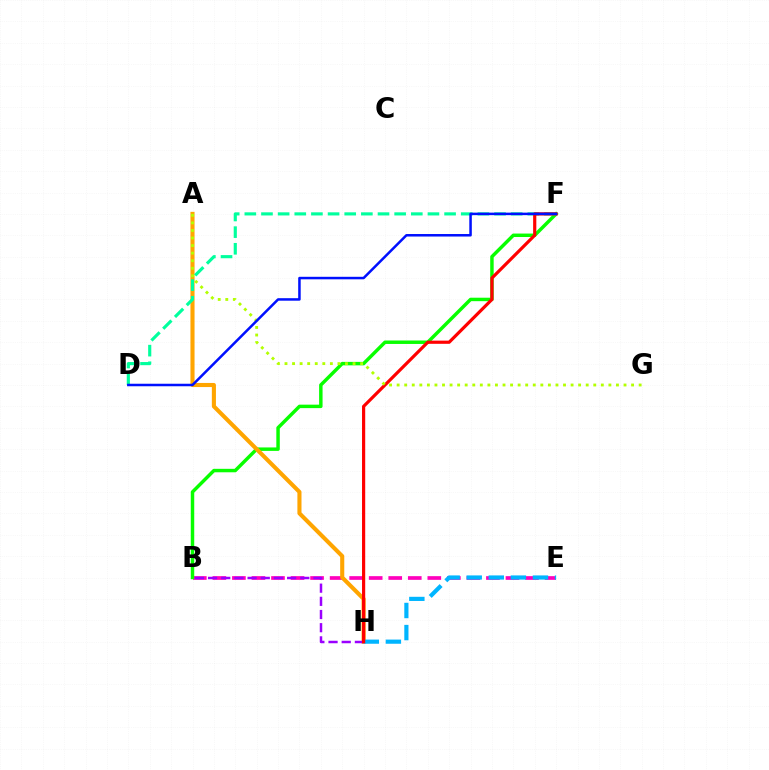{('B', 'E'): [{'color': '#ff00bd', 'line_style': 'dashed', 'thickness': 2.65}], ('B', 'F'): [{'color': '#08ff00', 'line_style': 'solid', 'thickness': 2.49}], ('A', 'H'): [{'color': '#ffa500', 'line_style': 'solid', 'thickness': 2.95}], ('D', 'F'): [{'color': '#00ff9d', 'line_style': 'dashed', 'thickness': 2.26}, {'color': '#0010ff', 'line_style': 'solid', 'thickness': 1.81}], ('E', 'H'): [{'color': '#00b5ff', 'line_style': 'dashed', 'thickness': 3.0}], ('B', 'H'): [{'color': '#9b00ff', 'line_style': 'dashed', 'thickness': 1.79}], ('F', 'H'): [{'color': '#ff0000', 'line_style': 'solid', 'thickness': 2.29}], ('A', 'G'): [{'color': '#b3ff00', 'line_style': 'dotted', 'thickness': 2.05}]}